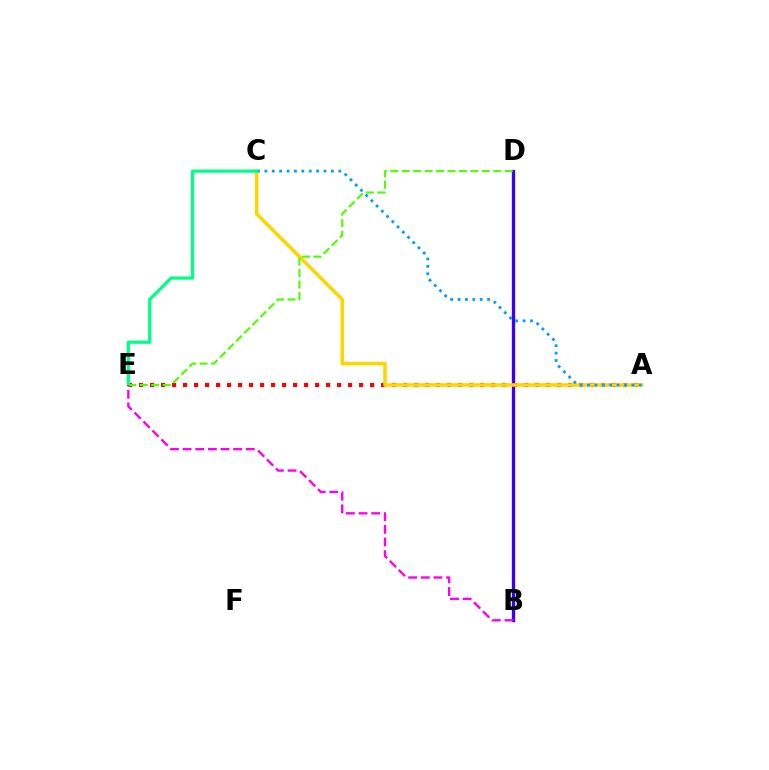{('B', 'D'): [{'color': '#3700ff', 'line_style': 'solid', 'thickness': 2.38}], ('A', 'E'): [{'color': '#ff0000', 'line_style': 'dotted', 'thickness': 2.99}], ('A', 'C'): [{'color': '#ffd500', 'line_style': 'solid', 'thickness': 2.54}, {'color': '#009eff', 'line_style': 'dotted', 'thickness': 2.01}], ('C', 'E'): [{'color': '#00ff86', 'line_style': 'solid', 'thickness': 2.33}], ('D', 'E'): [{'color': '#4fff00', 'line_style': 'dashed', 'thickness': 1.55}], ('B', 'E'): [{'color': '#ff00ed', 'line_style': 'dashed', 'thickness': 1.72}]}